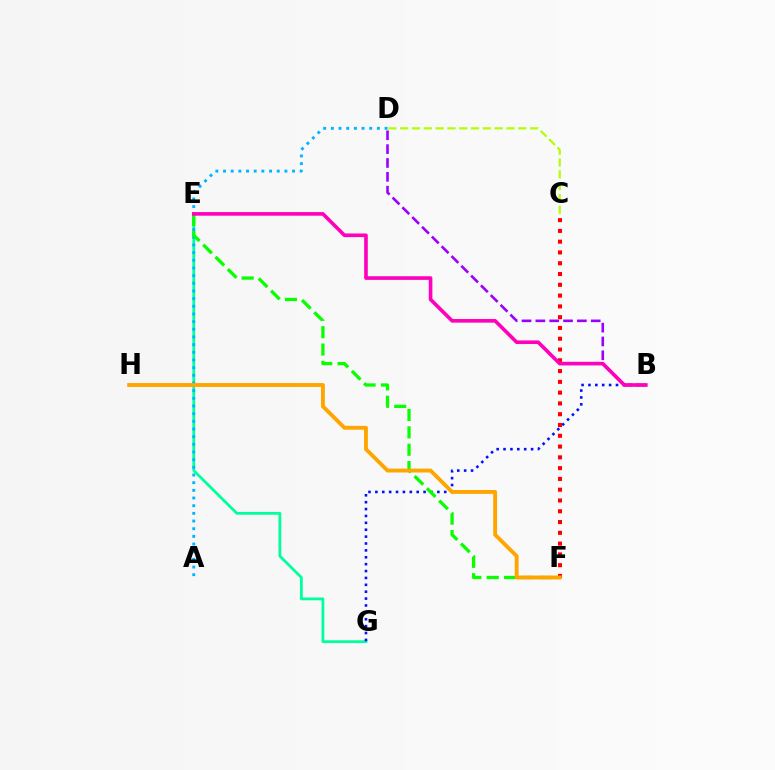{('E', 'G'): [{'color': '#00ff9d', 'line_style': 'solid', 'thickness': 2.0}], ('B', 'G'): [{'color': '#0010ff', 'line_style': 'dotted', 'thickness': 1.87}], ('A', 'D'): [{'color': '#00b5ff', 'line_style': 'dotted', 'thickness': 2.08}], ('C', 'D'): [{'color': '#b3ff00', 'line_style': 'dashed', 'thickness': 1.6}], ('E', 'F'): [{'color': '#08ff00', 'line_style': 'dashed', 'thickness': 2.36}], ('C', 'F'): [{'color': '#ff0000', 'line_style': 'dotted', 'thickness': 2.93}], ('B', 'D'): [{'color': '#9b00ff', 'line_style': 'dashed', 'thickness': 1.88}], ('F', 'H'): [{'color': '#ffa500', 'line_style': 'solid', 'thickness': 2.79}], ('B', 'E'): [{'color': '#ff00bd', 'line_style': 'solid', 'thickness': 2.61}]}